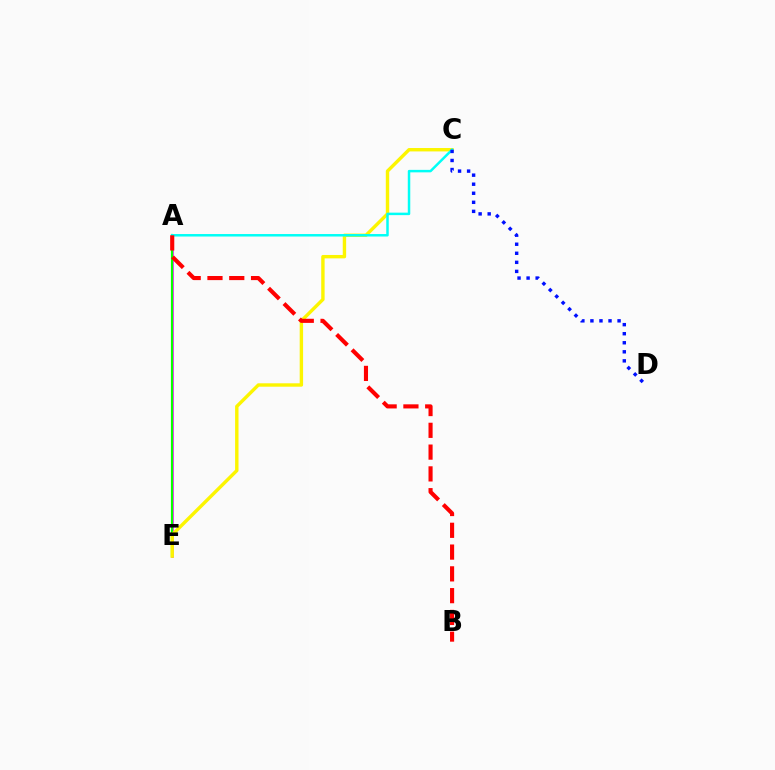{('A', 'E'): [{'color': '#ee00ff', 'line_style': 'solid', 'thickness': 1.81}, {'color': '#08ff00', 'line_style': 'solid', 'thickness': 1.56}], ('C', 'E'): [{'color': '#fcf500', 'line_style': 'solid', 'thickness': 2.45}], ('A', 'C'): [{'color': '#00fff6', 'line_style': 'solid', 'thickness': 1.79}], ('A', 'B'): [{'color': '#ff0000', 'line_style': 'dashed', 'thickness': 2.96}], ('C', 'D'): [{'color': '#0010ff', 'line_style': 'dotted', 'thickness': 2.46}]}